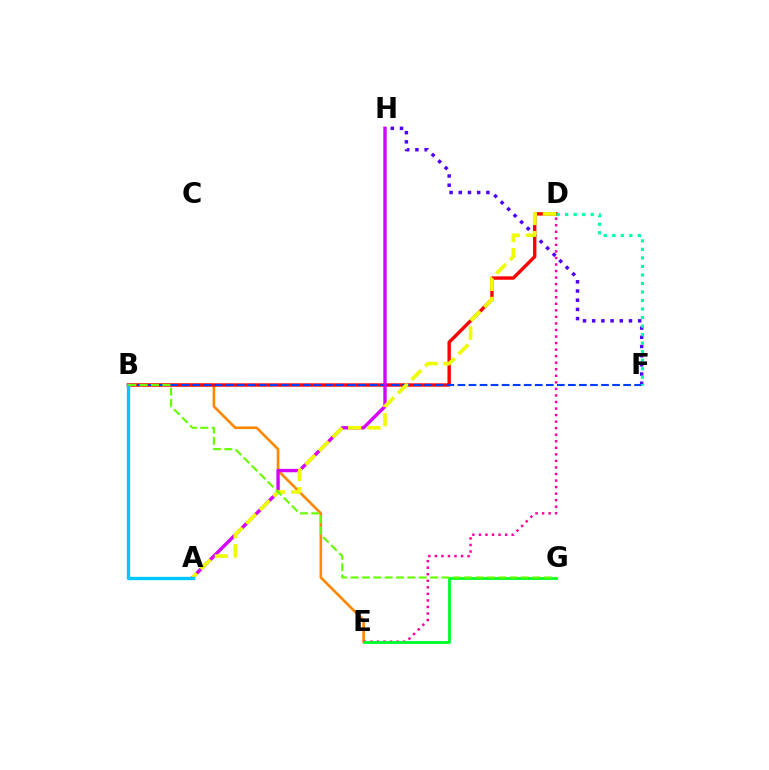{('B', 'E'): [{'color': '#ff8800', 'line_style': 'solid', 'thickness': 1.9}], ('B', 'D'): [{'color': '#ff0000', 'line_style': 'solid', 'thickness': 2.43}], ('D', 'E'): [{'color': '#ff00a0', 'line_style': 'dotted', 'thickness': 1.78}], ('F', 'H'): [{'color': '#4f00ff', 'line_style': 'dotted', 'thickness': 2.5}], ('E', 'G'): [{'color': '#00ff27', 'line_style': 'solid', 'thickness': 2.01}], ('B', 'F'): [{'color': '#003fff', 'line_style': 'dashed', 'thickness': 1.5}], ('A', 'H'): [{'color': '#d600ff', 'line_style': 'solid', 'thickness': 2.44}], ('D', 'F'): [{'color': '#00ffaf', 'line_style': 'dotted', 'thickness': 2.32}], ('A', 'D'): [{'color': '#eeff00', 'line_style': 'dashed', 'thickness': 2.61}], ('A', 'B'): [{'color': '#00c7ff', 'line_style': 'solid', 'thickness': 2.4}], ('B', 'G'): [{'color': '#66ff00', 'line_style': 'dashed', 'thickness': 1.54}]}